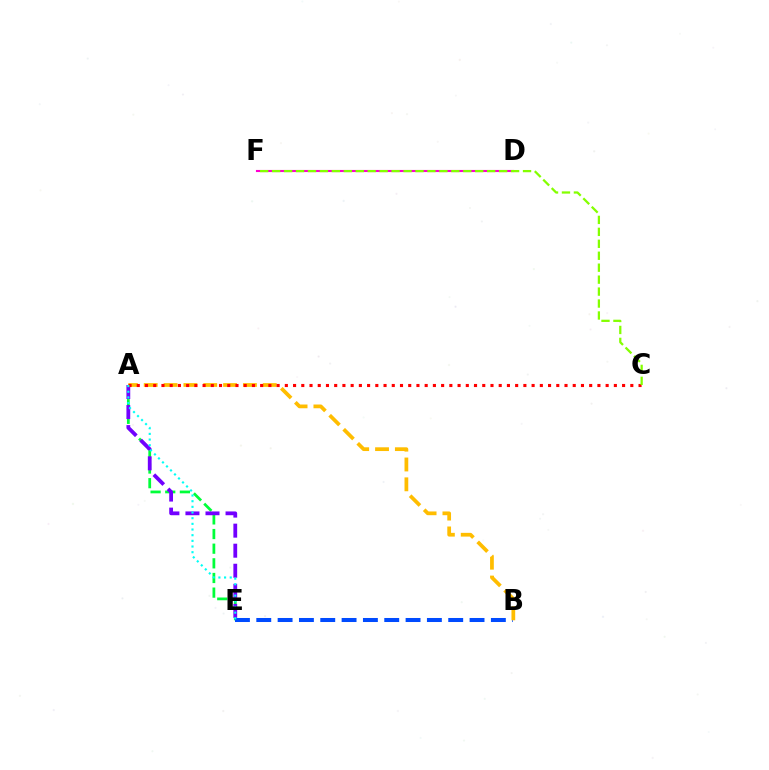{('A', 'E'): [{'color': '#00ff39', 'line_style': 'dashed', 'thickness': 1.99}, {'color': '#7200ff', 'line_style': 'dashed', 'thickness': 2.72}, {'color': '#00fff6', 'line_style': 'dotted', 'thickness': 1.54}], ('B', 'E'): [{'color': '#004bff', 'line_style': 'dashed', 'thickness': 2.9}], ('A', 'B'): [{'color': '#ffbd00', 'line_style': 'dashed', 'thickness': 2.7}], ('D', 'F'): [{'color': '#ff00cf', 'line_style': 'solid', 'thickness': 1.53}], ('A', 'C'): [{'color': '#ff0000', 'line_style': 'dotted', 'thickness': 2.23}], ('C', 'F'): [{'color': '#84ff00', 'line_style': 'dashed', 'thickness': 1.62}]}